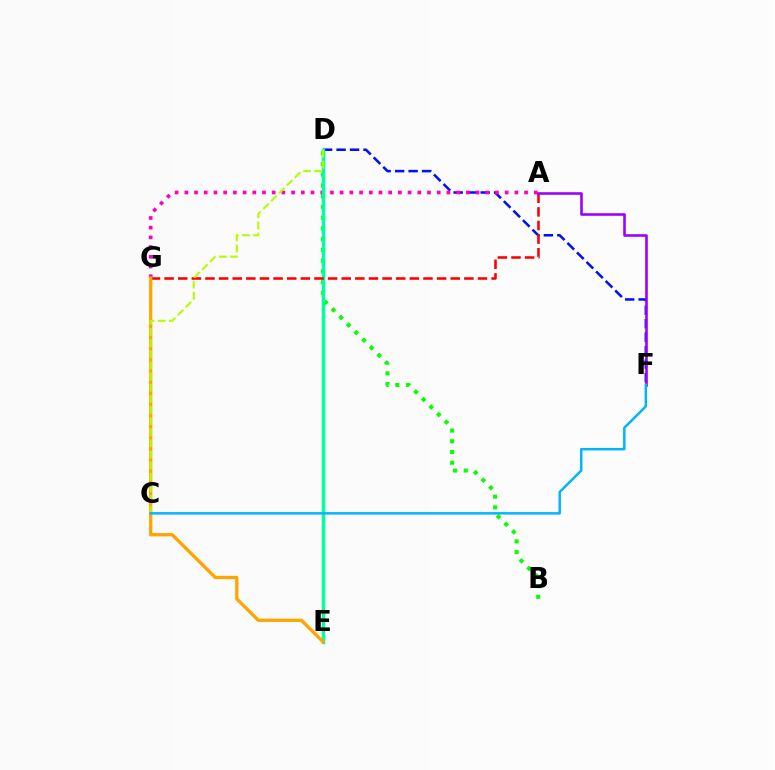{('D', 'F'): [{'color': '#0010ff', 'line_style': 'dashed', 'thickness': 1.83}], ('B', 'D'): [{'color': '#08ff00', 'line_style': 'dotted', 'thickness': 2.92}], ('A', 'G'): [{'color': '#ff00bd', 'line_style': 'dotted', 'thickness': 2.64}, {'color': '#ff0000', 'line_style': 'dashed', 'thickness': 1.85}], ('D', 'E'): [{'color': '#00ff9d', 'line_style': 'solid', 'thickness': 2.51}], ('E', 'G'): [{'color': '#ffa500', 'line_style': 'solid', 'thickness': 2.38}], ('A', 'F'): [{'color': '#9b00ff', 'line_style': 'solid', 'thickness': 1.87}], ('C', 'D'): [{'color': '#b3ff00', 'line_style': 'dashed', 'thickness': 1.51}], ('C', 'F'): [{'color': '#00b5ff', 'line_style': 'solid', 'thickness': 1.78}]}